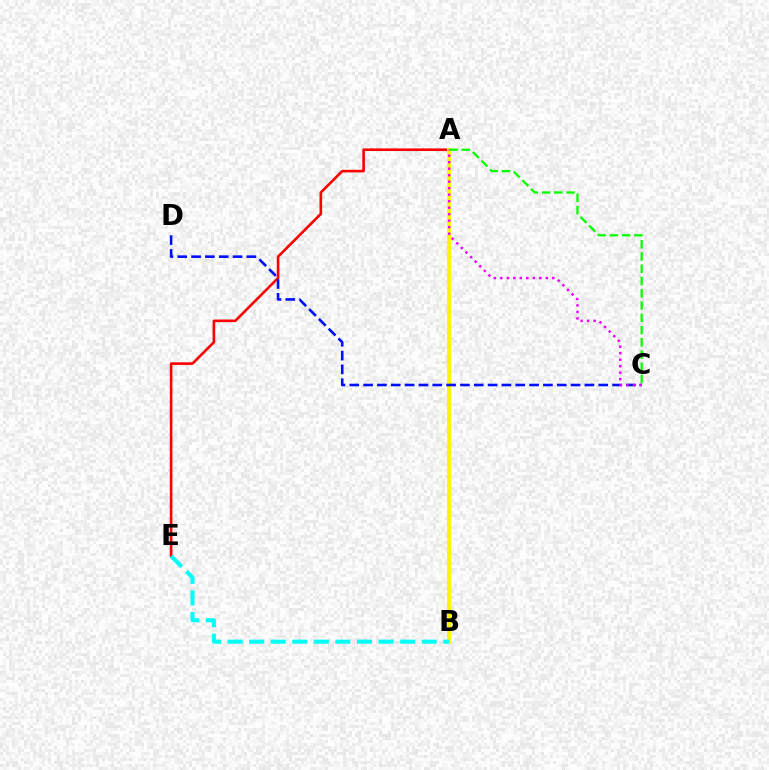{('A', 'E'): [{'color': '#ff0000', 'line_style': 'solid', 'thickness': 1.89}], ('A', 'B'): [{'color': '#fcf500', 'line_style': 'solid', 'thickness': 2.78}], ('B', 'E'): [{'color': '#00fff6', 'line_style': 'dashed', 'thickness': 2.93}], ('C', 'D'): [{'color': '#0010ff', 'line_style': 'dashed', 'thickness': 1.88}], ('A', 'C'): [{'color': '#08ff00', 'line_style': 'dashed', 'thickness': 1.67}, {'color': '#ee00ff', 'line_style': 'dotted', 'thickness': 1.77}]}